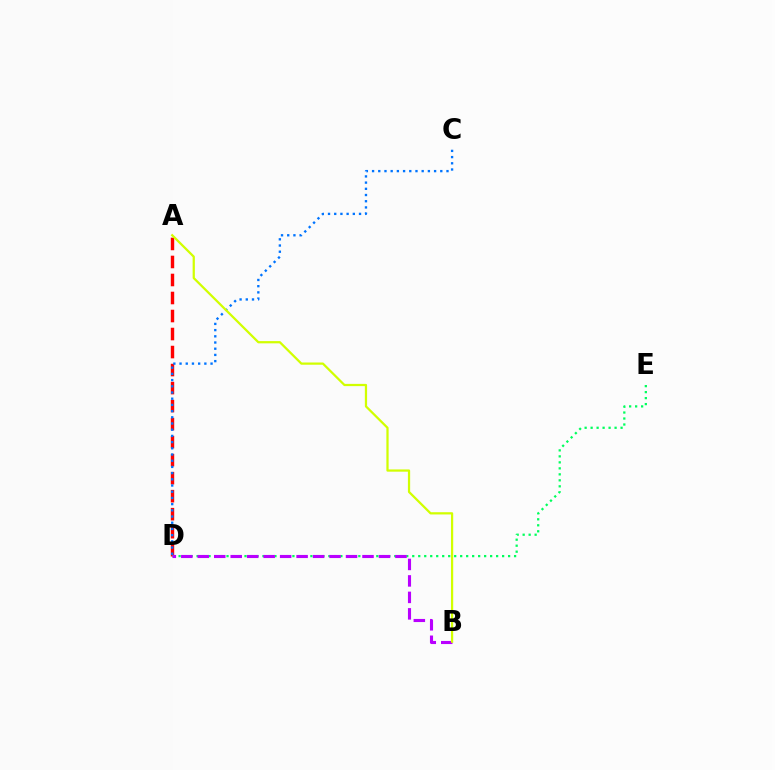{('A', 'D'): [{'color': '#ff0000', 'line_style': 'dashed', 'thickness': 2.45}], ('D', 'E'): [{'color': '#00ff5c', 'line_style': 'dotted', 'thickness': 1.63}], ('B', 'D'): [{'color': '#b900ff', 'line_style': 'dashed', 'thickness': 2.24}], ('C', 'D'): [{'color': '#0074ff', 'line_style': 'dotted', 'thickness': 1.69}], ('A', 'B'): [{'color': '#d1ff00', 'line_style': 'solid', 'thickness': 1.61}]}